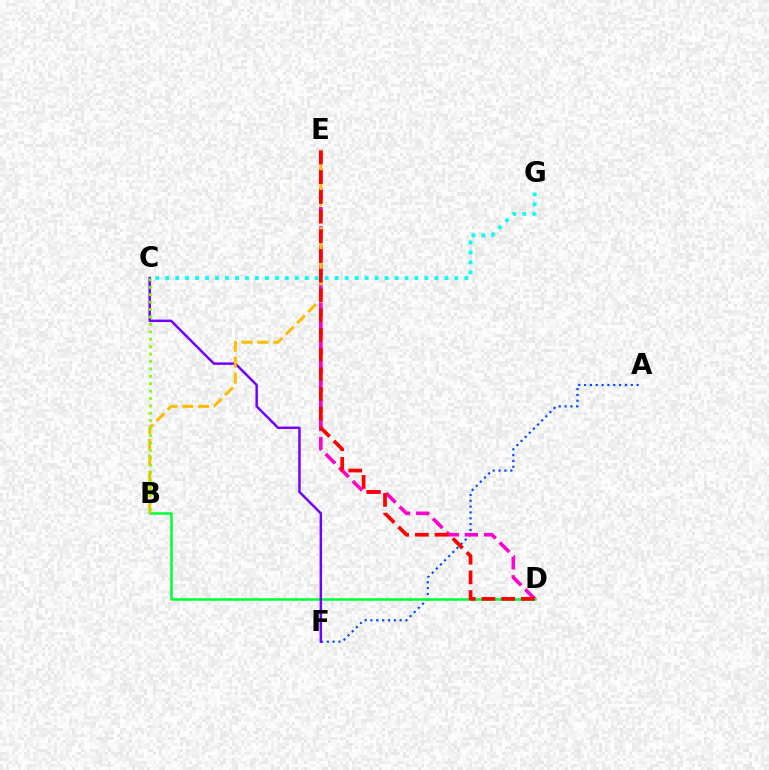{('A', 'F'): [{'color': '#004bff', 'line_style': 'dotted', 'thickness': 1.59}], ('D', 'E'): [{'color': '#ff00cf', 'line_style': 'dashed', 'thickness': 2.6}, {'color': '#ff0000', 'line_style': 'dashed', 'thickness': 2.68}], ('B', 'D'): [{'color': '#00ff39', 'line_style': 'solid', 'thickness': 1.81}], ('C', 'F'): [{'color': '#7200ff', 'line_style': 'solid', 'thickness': 1.78}], ('B', 'E'): [{'color': '#ffbd00', 'line_style': 'dashed', 'thickness': 2.15}], ('B', 'C'): [{'color': '#84ff00', 'line_style': 'dotted', 'thickness': 2.01}], ('C', 'G'): [{'color': '#00fff6', 'line_style': 'dotted', 'thickness': 2.71}]}